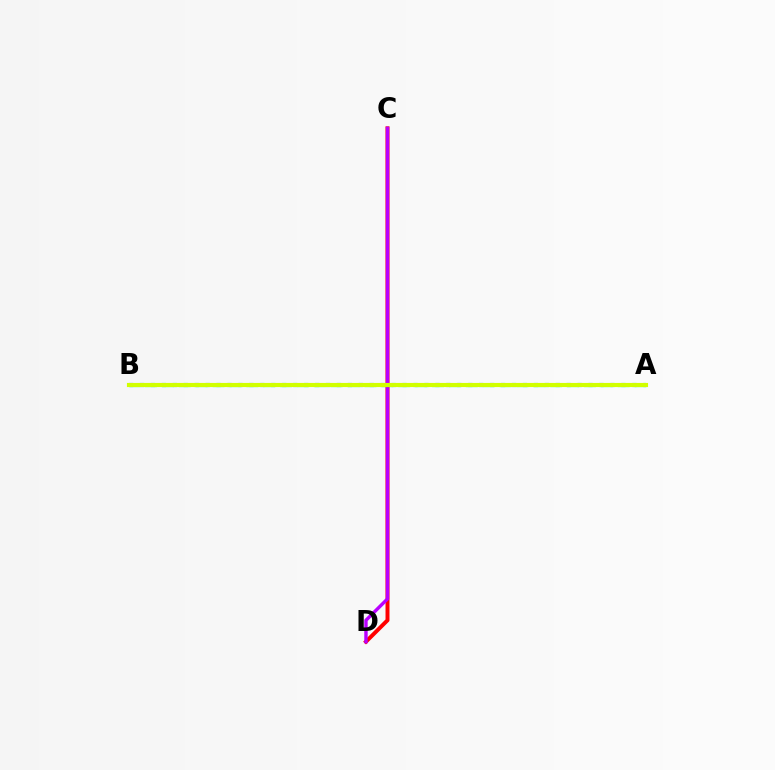{('C', 'D'): [{'color': '#ff0000', 'line_style': 'solid', 'thickness': 2.85}, {'color': '#b900ff', 'line_style': 'solid', 'thickness': 2.45}], ('A', 'B'): [{'color': '#0074ff', 'line_style': 'dotted', 'thickness': 2.97}, {'color': '#00ff5c', 'line_style': 'dashed', 'thickness': 2.29}, {'color': '#d1ff00', 'line_style': 'solid', 'thickness': 2.97}]}